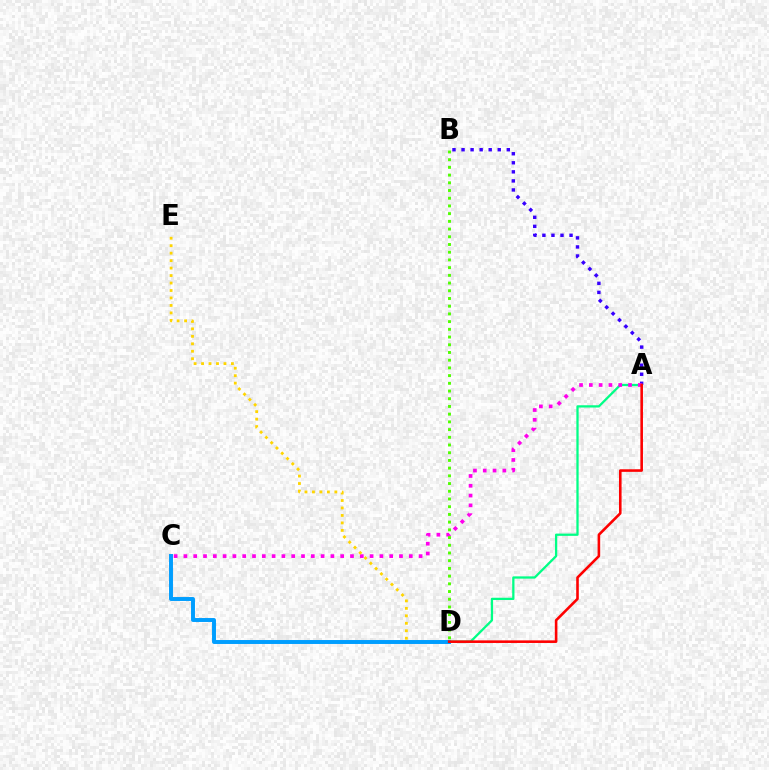{('A', 'B'): [{'color': '#3700ff', 'line_style': 'dotted', 'thickness': 2.46}], ('A', 'D'): [{'color': '#00ff86', 'line_style': 'solid', 'thickness': 1.63}, {'color': '#ff0000', 'line_style': 'solid', 'thickness': 1.87}], ('A', 'C'): [{'color': '#ff00ed', 'line_style': 'dotted', 'thickness': 2.66}], ('D', 'E'): [{'color': '#ffd500', 'line_style': 'dotted', 'thickness': 2.03}], ('C', 'D'): [{'color': '#009eff', 'line_style': 'solid', 'thickness': 2.83}], ('B', 'D'): [{'color': '#4fff00', 'line_style': 'dotted', 'thickness': 2.1}]}